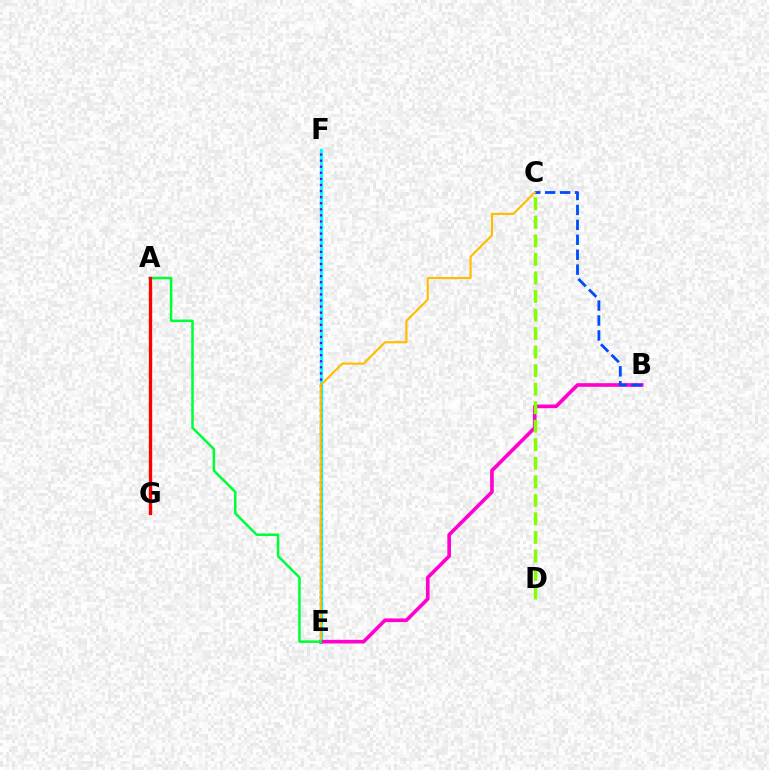{('E', 'F'): [{'color': '#00fff6', 'line_style': 'solid', 'thickness': 2.29}, {'color': '#7200ff', 'line_style': 'dotted', 'thickness': 1.65}], ('B', 'E'): [{'color': '#ff00cf', 'line_style': 'solid', 'thickness': 2.62}], ('C', 'D'): [{'color': '#84ff00', 'line_style': 'dashed', 'thickness': 2.52}], ('B', 'C'): [{'color': '#004bff', 'line_style': 'dashed', 'thickness': 2.03}], ('C', 'E'): [{'color': '#ffbd00', 'line_style': 'solid', 'thickness': 1.54}], ('A', 'E'): [{'color': '#00ff39', 'line_style': 'solid', 'thickness': 1.82}], ('A', 'G'): [{'color': '#ff0000', 'line_style': 'solid', 'thickness': 2.39}]}